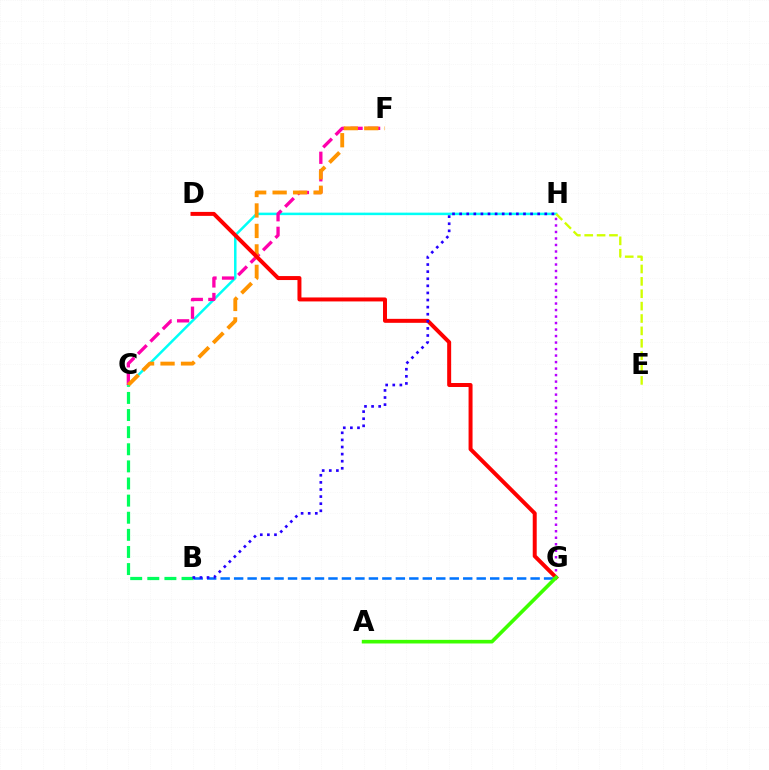{('C', 'H'): [{'color': '#00fff6', 'line_style': 'solid', 'thickness': 1.8}], ('C', 'F'): [{'color': '#ff00ac', 'line_style': 'dashed', 'thickness': 2.38}, {'color': '#ff9400', 'line_style': 'dashed', 'thickness': 2.78}], ('B', 'G'): [{'color': '#0074ff', 'line_style': 'dashed', 'thickness': 1.83}], ('G', 'H'): [{'color': '#b900ff', 'line_style': 'dotted', 'thickness': 1.77}], ('D', 'G'): [{'color': '#ff0000', 'line_style': 'solid', 'thickness': 2.86}], ('E', 'H'): [{'color': '#d1ff00', 'line_style': 'dashed', 'thickness': 1.68}], ('A', 'G'): [{'color': '#3dff00', 'line_style': 'solid', 'thickness': 2.61}], ('B', 'C'): [{'color': '#00ff5c', 'line_style': 'dashed', 'thickness': 2.32}], ('B', 'H'): [{'color': '#2500ff', 'line_style': 'dotted', 'thickness': 1.93}]}